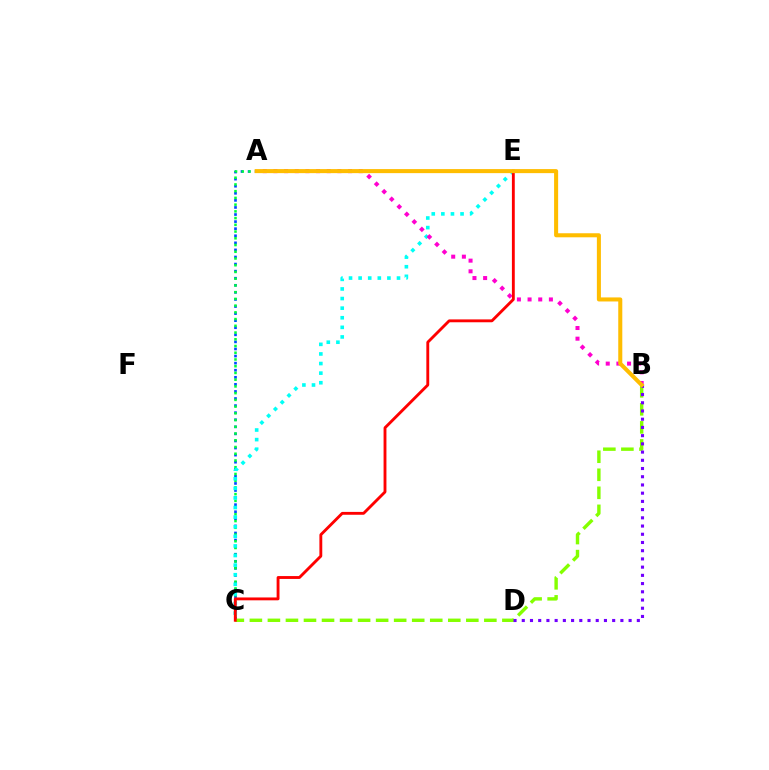{('A', 'C'): [{'color': '#004bff', 'line_style': 'dotted', 'thickness': 1.92}, {'color': '#00ff39', 'line_style': 'dotted', 'thickness': 1.83}], ('B', 'C'): [{'color': '#84ff00', 'line_style': 'dashed', 'thickness': 2.45}], ('C', 'E'): [{'color': '#00fff6', 'line_style': 'dotted', 'thickness': 2.61}, {'color': '#ff0000', 'line_style': 'solid', 'thickness': 2.06}], ('A', 'B'): [{'color': '#ff00cf', 'line_style': 'dotted', 'thickness': 2.9}, {'color': '#ffbd00', 'line_style': 'solid', 'thickness': 2.91}], ('B', 'D'): [{'color': '#7200ff', 'line_style': 'dotted', 'thickness': 2.23}]}